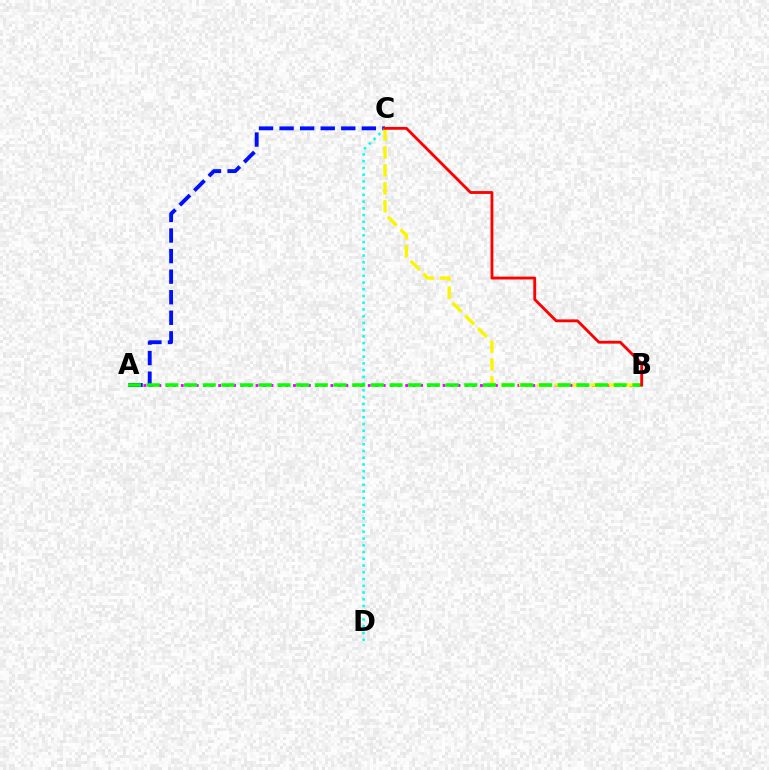{('A', 'B'): [{'color': '#ee00ff', 'line_style': 'dotted', 'thickness': 2.03}, {'color': '#08ff00', 'line_style': 'dashed', 'thickness': 2.54}], ('C', 'D'): [{'color': '#00fff6', 'line_style': 'dotted', 'thickness': 1.83}], ('A', 'C'): [{'color': '#0010ff', 'line_style': 'dashed', 'thickness': 2.79}], ('B', 'C'): [{'color': '#fcf500', 'line_style': 'dashed', 'thickness': 2.43}, {'color': '#ff0000', 'line_style': 'solid', 'thickness': 2.05}]}